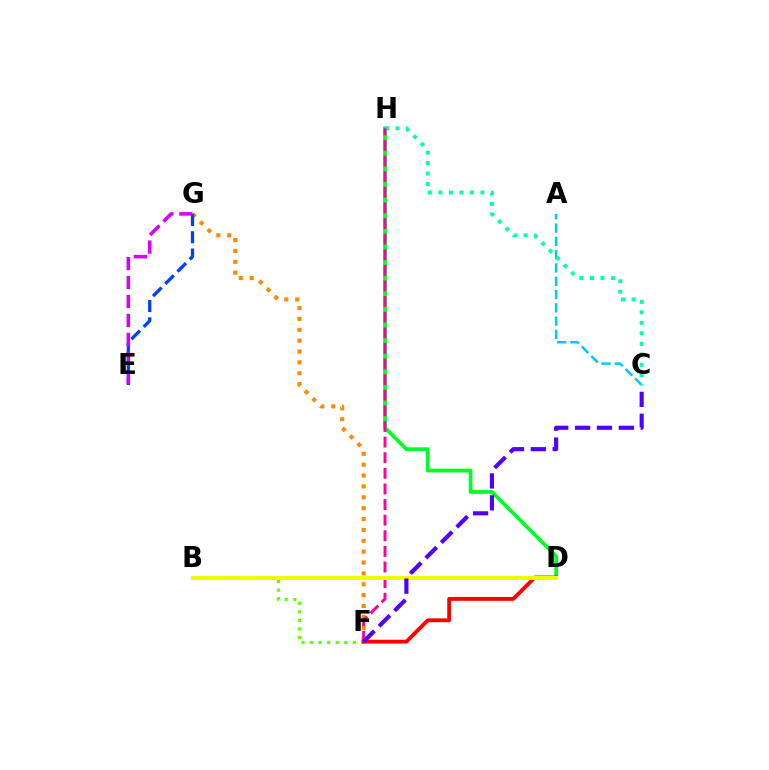{('F', 'G'): [{'color': '#ff8800', 'line_style': 'dotted', 'thickness': 2.95}], ('A', 'C'): [{'color': '#00c7ff', 'line_style': 'dashed', 'thickness': 1.81}], ('E', 'G'): [{'color': '#003fff', 'line_style': 'dashed', 'thickness': 2.35}, {'color': '#d600ff', 'line_style': 'dashed', 'thickness': 2.57}], ('D', 'H'): [{'color': '#00ff27', 'line_style': 'solid', 'thickness': 2.69}], ('C', 'H'): [{'color': '#00ffaf', 'line_style': 'dotted', 'thickness': 2.85}], ('B', 'F'): [{'color': '#66ff00', 'line_style': 'dotted', 'thickness': 2.32}], ('D', 'F'): [{'color': '#ff0000', 'line_style': 'solid', 'thickness': 2.78}], ('F', 'H'): [{'color': '#ff00a0', 'line_style': 'dashed', 'thickness': 2.12}], ('B', 'D'): [{'color': '#eeff00', 'line_style': 'solid', 'thickness': 2.92}], ('C', 'F'): [{'color': '#4f00ff', 'line_style': 'dashed', 'thickness': 2.97}]}